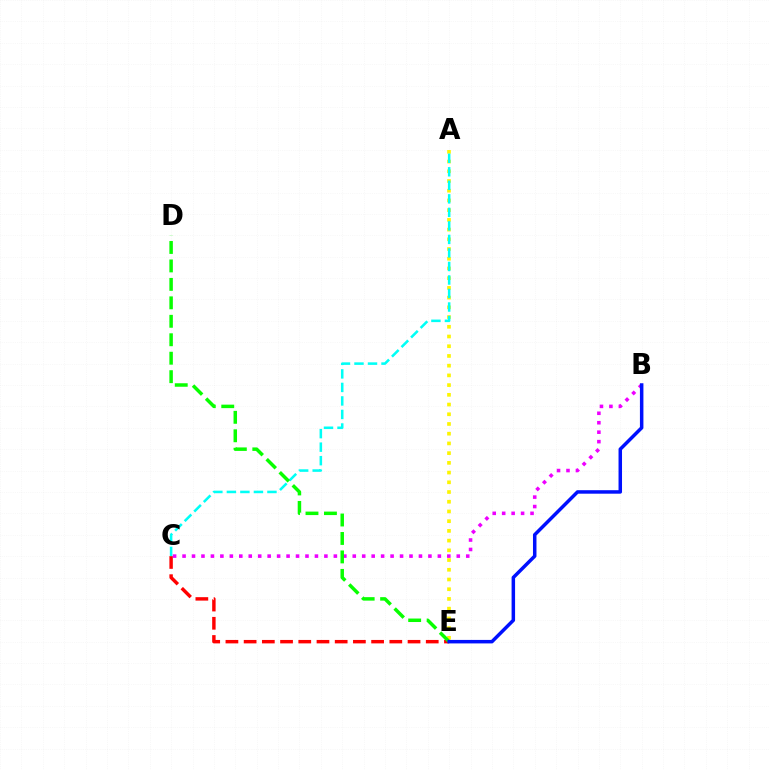{('C', 'E'): [{'color': '#ff0000', 'line_style': 'dashed', 'thickness': 2.47}], ('A', 'E'): [{'color': '#fcf500', 'line_style': 'dotted', 'thickness': 2.64}], ('A', 'C'): [{'color': '#00fff6', 'line_style': 'dashed', 'thickness': 1.84}], ('B', 'C'): [{'color': '#ee00ff', 'line_style': 'dotted', 'thickness': 2.57}], ('D', 'E'): [{'color': '#08ff00', 'line_style': 'dashed', 'thickness': 2.51}], ('B', 'E'): [{'color': '#0010ff', 'line_style': 'solid', 'thickness': 2.51}]}